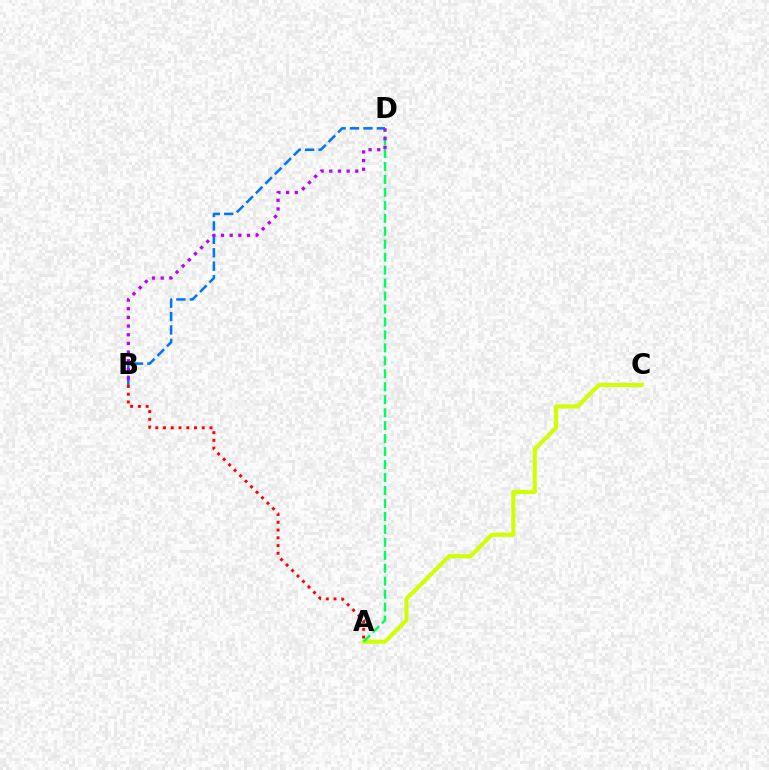{('B', 'D'): [{'color': '#0074ff', 'line_style': 'dashed', 'thickness': 1.82}, {'color': '#b900ff', 'line_style': 'dotted', 'thickness': 2.36}], ('A', 'C'): [{'color': '#d1ff00', 'line_style': 'solid', 'thickness': 2.93}], ('A', 'D'): [{'color': '#00ff5c', 'line_style': 'dashed', 'thickness': 1.76}], ('A', 'B'): [{'color': '#ff0000', 'line_style': 'dotted', 'thickness': 2.11}]}